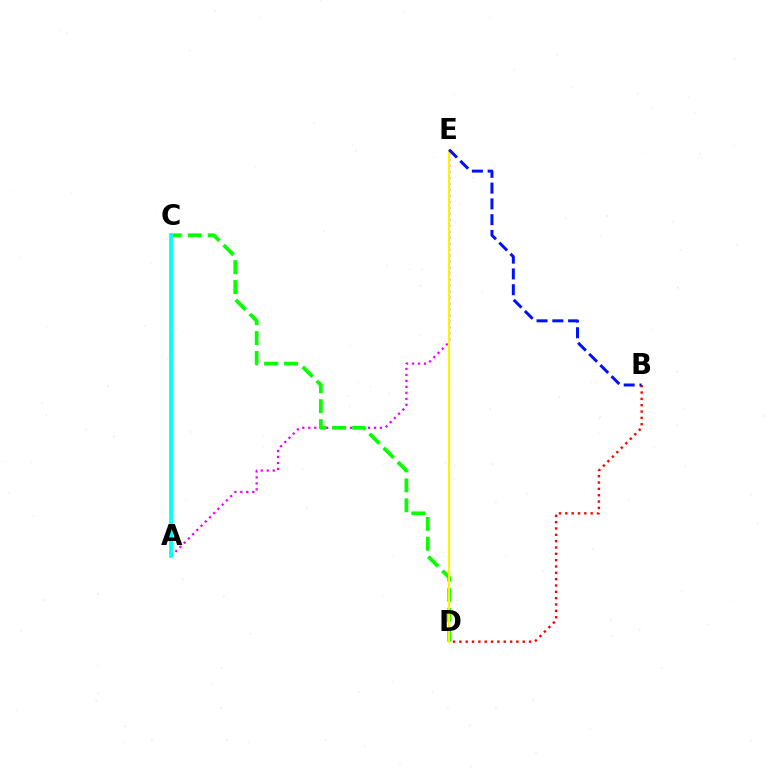{('A', 'E'): [{'color': '#ee00ff', 'line_style': 'dotted', 'thickness': 1.62}], ('B', 'D'): [{'color': '#ff0000', 'line_style': 'dotted', 'thickness': 1.72}], ('C', 'D'): [{'color': '#08ff00', 'line_style': 'dashed', 'thickness': 2.71}], ('D', 'E'): [{'color': '#fcf500', 'line_style': 'solid', 'thickness': 1.54}], ('B', 'E'): [{'color': '#0010ff', 'line_style': 'dashed', 'thickness': 2.14}], ('A', 'C'): [{'color': '#00fff6', 'line_style': 'solid', 'thickness': 2.68}]}